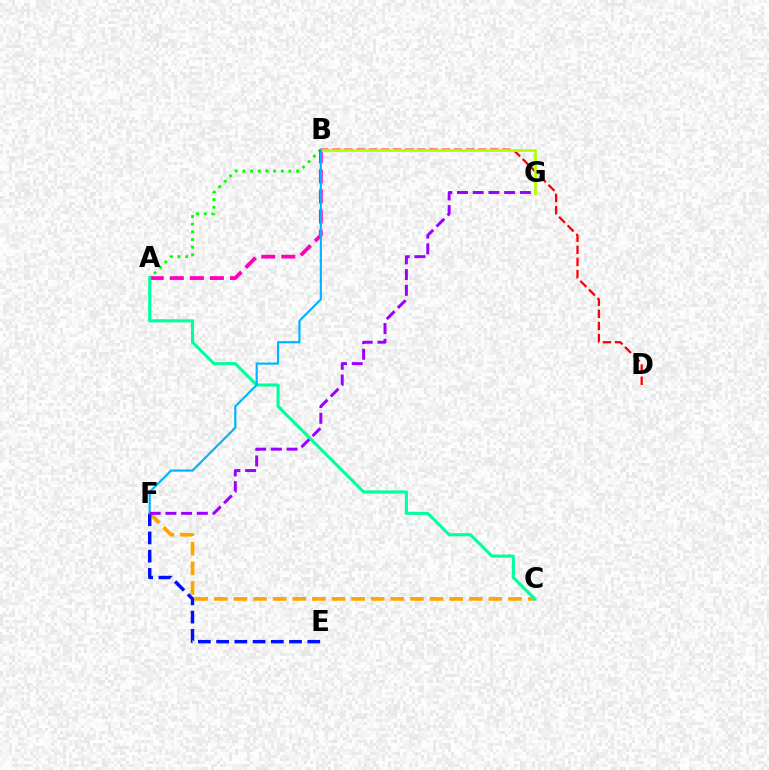{('C', 'F'): [{'color': '#ffa500', 'line_style': 'dashed', 'thickness': 2.66}], ('E', 'F'): [{'color': '#0010ff', 'line_style': 'dashed', 'thickness': 2.48}], ('B', 'D'): [{'color': '#ff0000', 'line_style': 'dashed', 'thickness': 1.65}], ('A', 'B'): [{'color': '#08ff00', 'line_style': 'dotted', 'thickness': 2.08}, {'color': '#ff00bd', 'line_style': 'dashed', 'thickness': 2.73}], ('A', 'C'): [{'color': '#00ff9d', 'line_style': 'solid', 'thickness': 2.22}], ('B', 'G'): [{'color': '#b3ff00', 'line_style': 'solid', 'thickness': 1.99}], ('B', 'F'): [{'color': '#00b5ff', 'line_style': 'solid', 'thickness': 1.56}], ('F', 'G'): [{'color': '#9b00ff', 'line_style': 'dashed', 'thickness': 2.13}]}